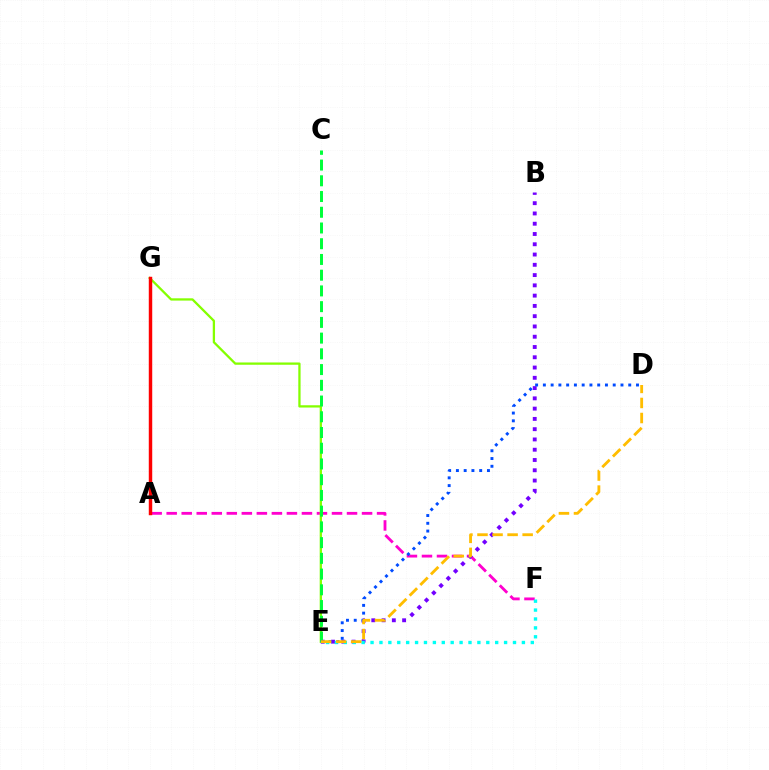{('A', 'F'): [{'color': '#ff00cf', 'line_style': 'dashed', 'thickness': 2.04}], ('E', 'G'): [{'color': '#84ff00', 'line_style': 'solid', 'thickness': 1.64}], ('B', 'E'): [{'color': '#7200ff', 'line_style': 'dotted', 'thickness': 2.79}], ('A', 'G'): [{'color': '#ff0000', 'line_style': 'solid', 'thickness': 2.48}], ('E', 'F'): [{'color': '#00fff6', 'line_style': 'dotted', 'thickness': 2.42}], ('C', 'E'): [{'color': '#00ff39', 'line_style': 'dashed', 'thickness': 2.14}], ('D', 'E'): [{'color': '#004bff', 'line_style': 'dotted', 'thickness': 2.11}, {'color': '#ffbd00', 'line_style': 'dashed', 'thickness': 2.04}]}